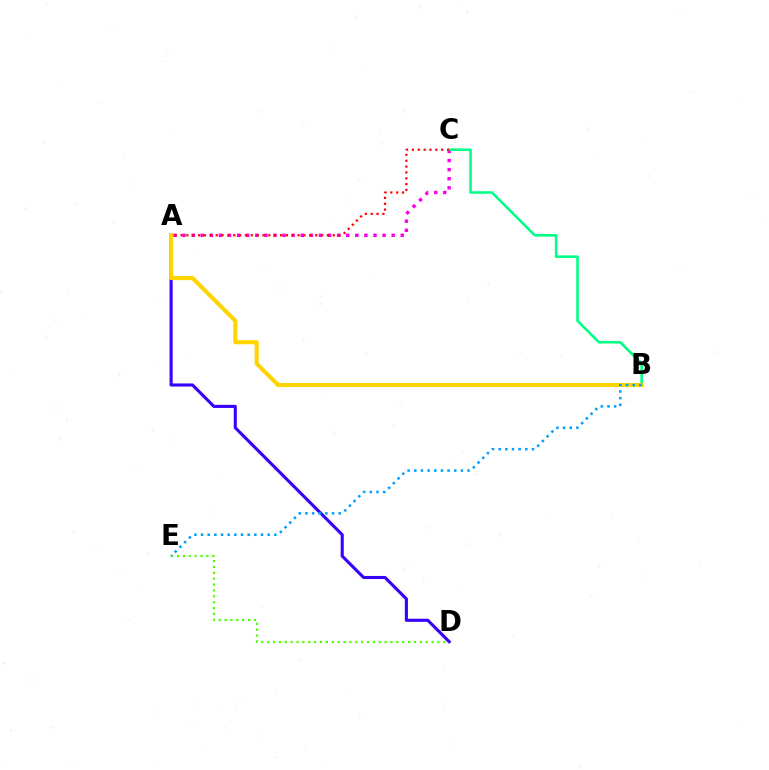{('A', 'C'): [{'color': '#ff00ed', 'line_style': 'dotted', 'thickness': 2.47}, {'color': '#ff0000', 'line_style': 'dotted', 'thickness': 1.59}], ('D', 'E'): [{'color': '#4fff00', 'line_style': 'dotted', 'thickness': 1.6}], ('B', 'C'): [{'color': '#00ff86', 'line_style': 'solid', 'thickness': 1.87}], ('A', 'D'): [{'color': '#3700ff', 'line_style': 'solid', 'thickness': 2.23}], ('A', 'B'): [{'color': '#ffd500', 'line_style': 'solid', 'thickness': 2.95}], ('B', 'E'): [{'color': '#009eff', 'line_style': 'dotted', 'thickness': 1.81}]}